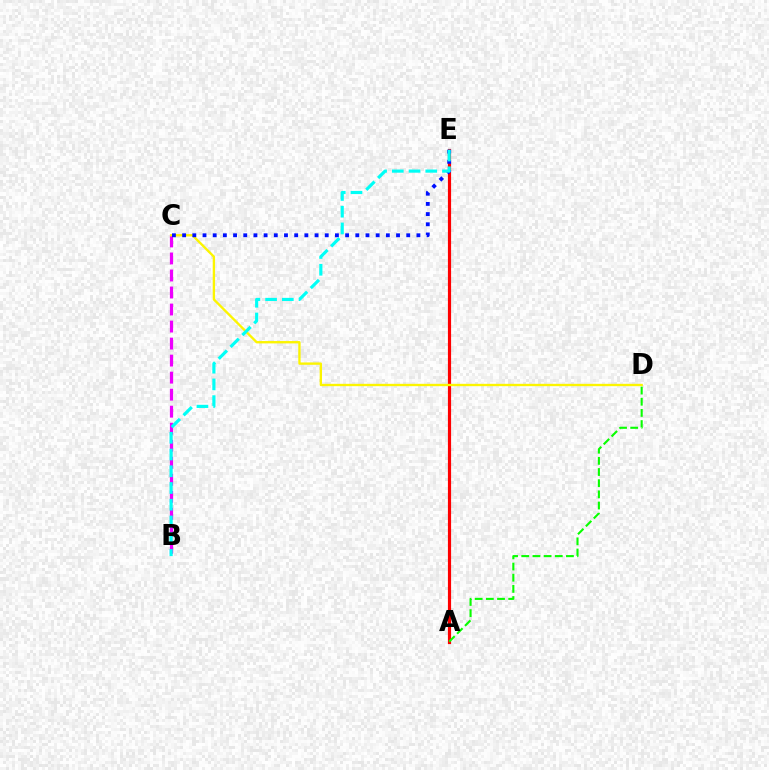{('A', 'E'): [{'color': '#ff0000', 'line_style': 'solid', 'thickness': 2.28}], ('A', 'D'): [{'color': '#08ff00', 'line_style': 'dashed', 'thickness': 1.52}], ('B', 'C'): [{'color': '#ee00ff', 'line_style': 'dashed', 'thickness': 2.31}], ('C', 'D'): [{'color': '#fcf500', 'line_style': 'solid', 'thickness': 1.69}], ('C', 'E'): [{'color': '#0010ff', 'line_style': 'dotted', 'thickness': 2.77}], ('B', 'E'): [{'color': '#00fff6', 'line_style': 'dashed', 'thickness': 2.27}]}